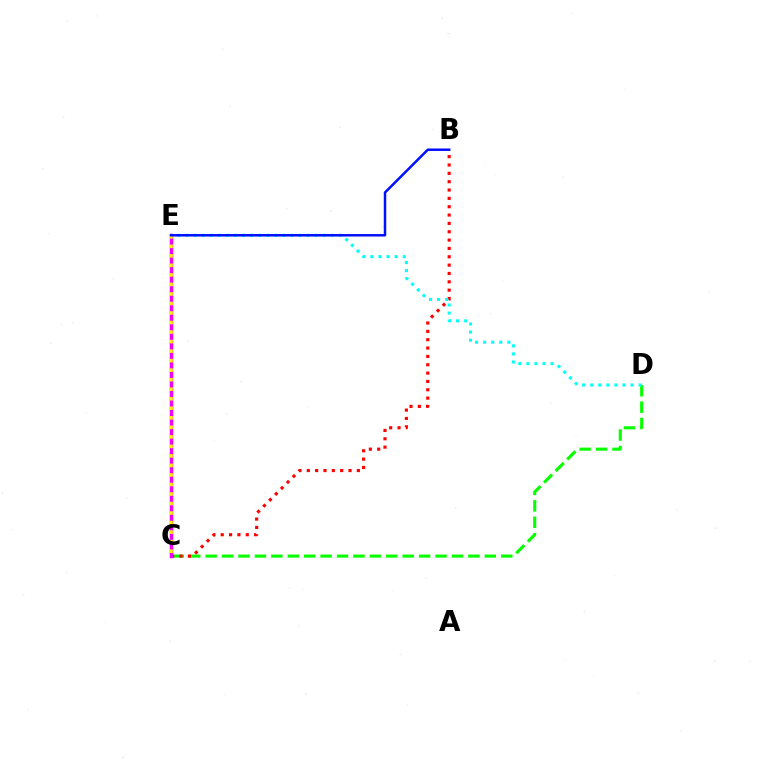{('C', 'D'): [{'color': '#08ff00', 'line_style': 'dashed', 'thickness': 2.23}], ('B', 'C'): [{'color': '#ff0000', 'line_style': 'dotted', 'thickness': 2.27}], ('D', 'E'): [{'color': '#00fff6', 'line_style': 'dotted', 'thickness': 2.19}], ('C', 'E'): [{'color': '#ee00ff', 'line_style': 'solid', 'thickness': 2.49}, {'color': '#fcf500', 'line_style': 'dotted', 'thickness': 2.59}], ('B', 'E'): [{'color': '#0010ff', 'line_style': 'solid', 'thickness': 1.8}]}